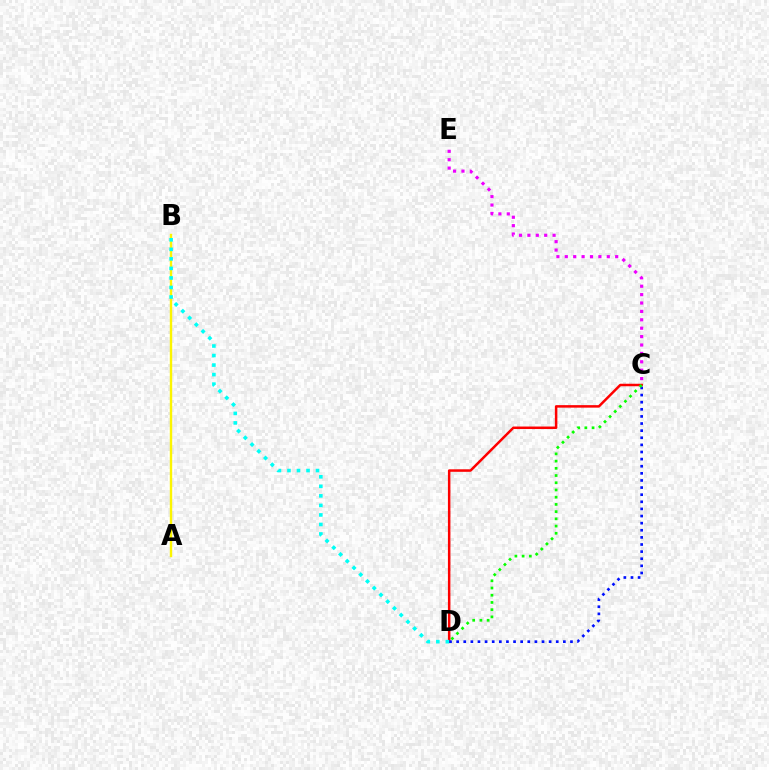{('C', 'D'): [{'color': '#ff0000', 'line_style': 'solid', 'thickness': 1.8}, {'color': '#0010ff', 'line_style': 'dotted', 'thickness': 1.93}, {'color': '#08ff00', 'line_style': 'dotted', 'thickness': 1.96}], ('A', 'B'): [{'color': '#fcf500', 'line_style': 'solid', 'thickness': 1.73}], ('B', 'D'): [{'color': '#00fff6', 'line_style': 'dotted', 'thickness': 2.59}], ('C', 'E'): [{'color': '#ee00ff', 'line_style': 'dotted', 'thickness': 2.28}]}